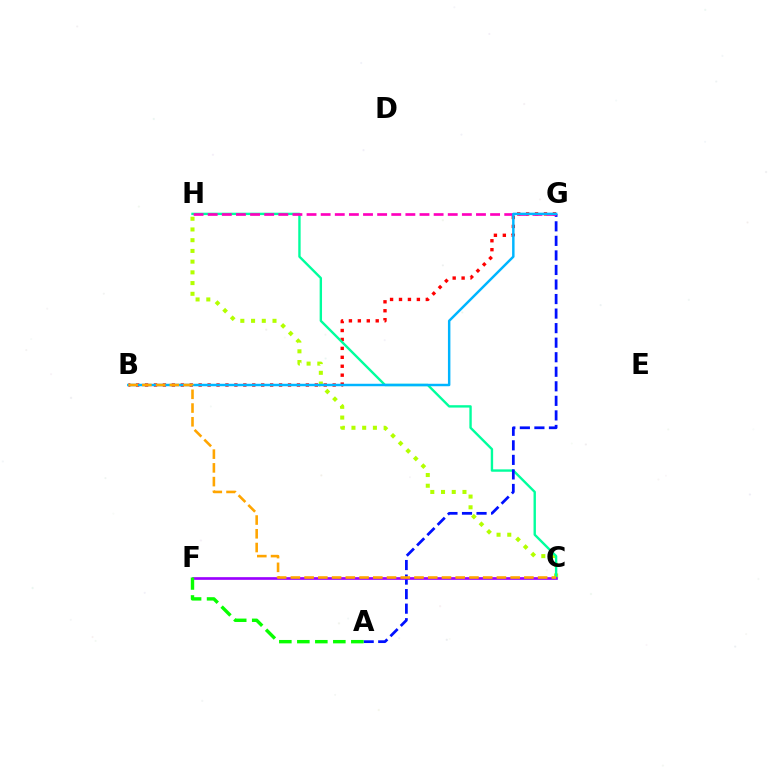{('B', 'G'): [{'color': '#ff0000', 'line_style': 'dotted', 'thickness': 2.43}, {'color': '#00b5ff', 'line_style': 'solid', 'thickness': 1.77}], ('C', 'H'): [{'color': '#b3ff00', 'line_style': 'dotted', 'thickness': 2.91}, {'color': '#00ff9d', 'line_style': 'solid', 'thickness': 1.71}], ('A', 'G'): [{'color': '#0010ff', 'line_style': 'dashed', 'thickness': 1.98}], ('G', 'H'): [{'color': '#ff00bd', 'line_style': 'dashed', 'thickness': 1.92}], ('C', 'F'): [{'color': '#9b00ff', 'line_style': 'solid', 'thickness': 1.92}], ('A', 'F'): [{'color': '#08ff00', 'line_style': 'dashed', 'thickness': 2.44}], ('B', 'C'): [{'color': '#ffa500', 'line_style': 'dashed', 'thickness': 1.87}]}